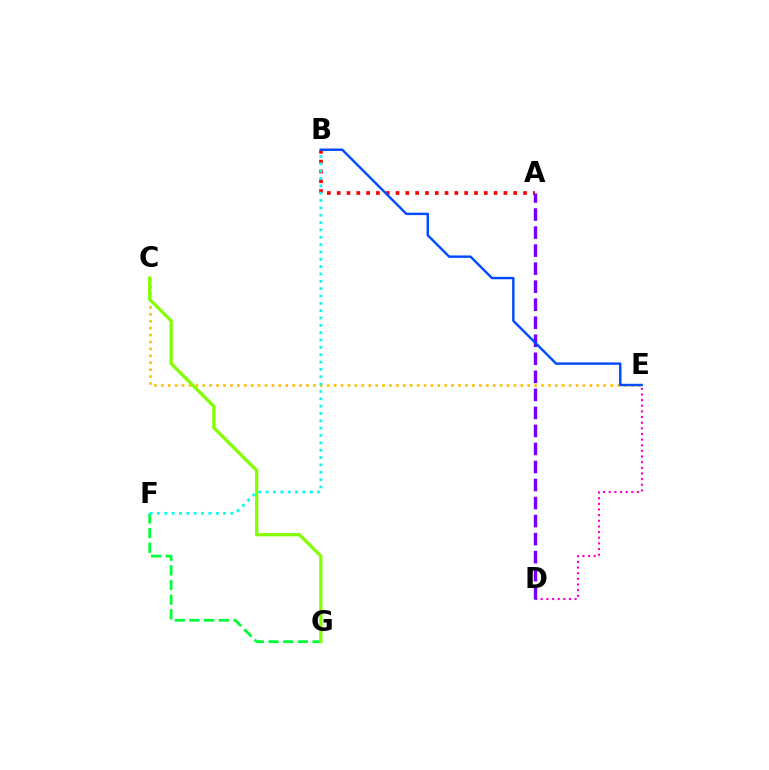{('F', 'G'): [{'color': '#00ff39', 'line_style': 'dashed', 'thickness': 1.99}], ('D', 'E'): [{'color': '#ff00cf', 'line_style': 'dotted', 'thickness': 1.53}], ('A', 'B'): [{'color': '#ff0000', 'line_style': 'dotted', 'thickness': 2.66}], ('C', 'E'): [{'color': '#ffbd00', 'line_style': 'dotted', 'thickness': 1.88}], ('A', 'D'): [{'color': '#7200ff', 'line_style': 'dashed', 'thickness': 2.45}], ('C', 'G'): [{'color': '#84ff00', 'line_style': 'solid', 'thickness': 2.36}], ('B', 'F'): [{'color': '#00fff6', 'line_style': 'dotted', 'thickness': 2.0}], ('B', 'E'): [{'color': '#004bff', 'line_style': 'solid', 'thickness': 1.75}]}